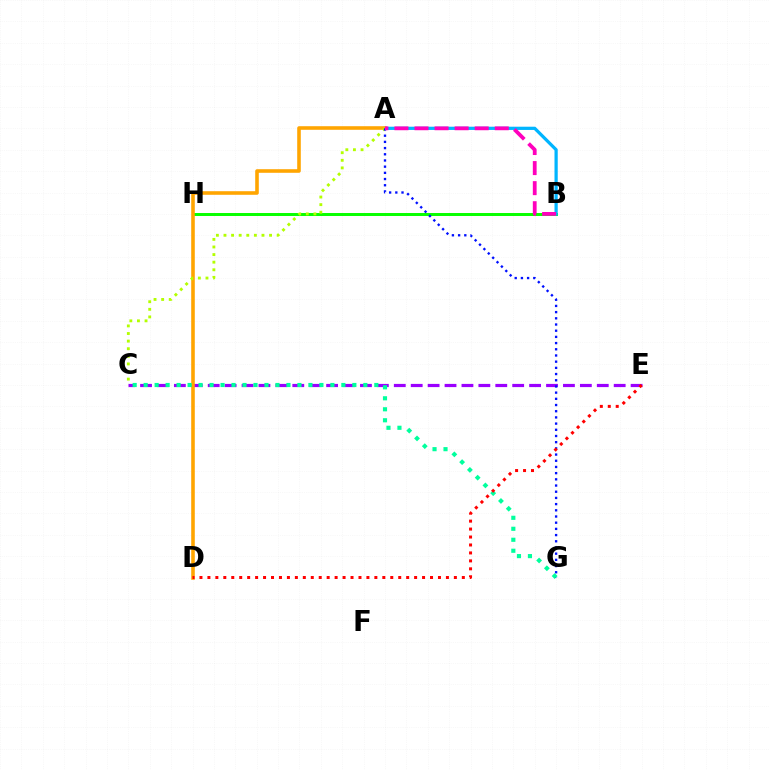{('B', 'H'): [{'color': '#08ff00', 'line_style': 'solid', 'thickness': 2.14}], ('A', 'B'): [{'color': '#00b5ff', 'line_style': 'solid', 'thickness': 2.33}, {'color': '#ff00bd', 'line_style': 'dashed', 'thickness': 2.73}], ('C', 'E'): [{'color': '#9b00ff', 'line_style': 'dashed', 'thickness': 2.3}], ('A', 'D'): [{'color': '#ffa500', 'line_style': 'solid', 'thickness': 2.58}], ('C', 'G'): [{'color': '#00ff9d', 'line_style': 'dotted', 'thickness': 2.98}], ('A', 'C'): [{'color': '#b3ff00', 'line_style': 'dotted', 'thickness': 2.06}], ('A', 'G'): [{'color': '#0010ff', 'line_style': 'dotted', 'thickness': 1.68}], ('D', 'E'): [{'color': '#ff0000', 'line_style': 'dotted', 'thickness': 2.16}]}